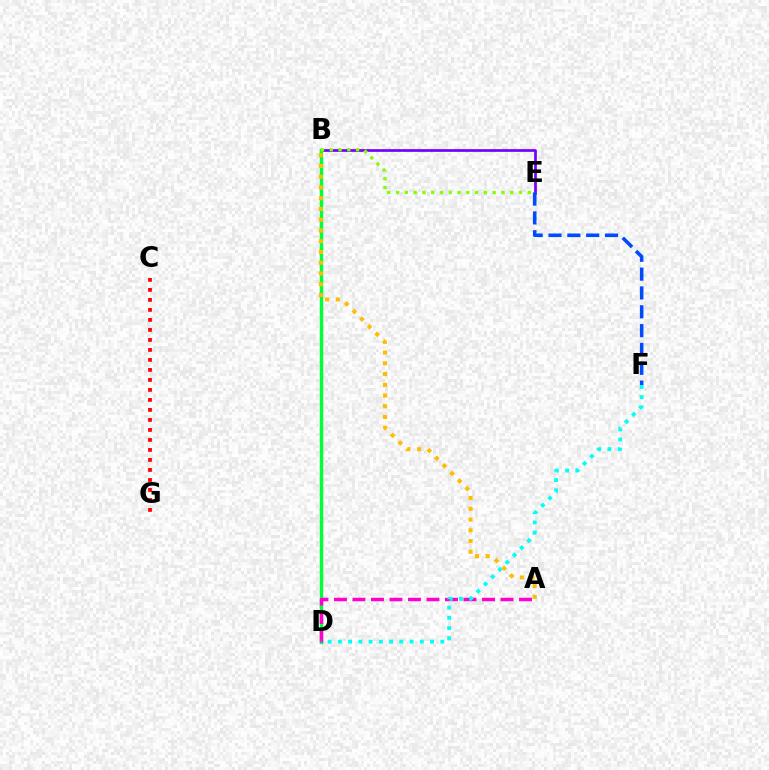{('B', 'E'): [{'color': '#7200ff', 'line_style': 'solid', 'thickness': 1.95}, {'color': '#84ff00', 'line_style': 'dotted', 'thickness': 2.39}], ('B', 'D'): [{'color': '#00ff39', 'line_style': 'solid', 'thickness': 2.46}], ('A', 'D'): [{'color': '#ff00cf', 'line_style': 'dashed', 'thickness': 2.51}], ('E', 'F'): [{'color': '#004bff', 'line_style': 'dashed', 'thickness': 2.56}], ('D', 'F'): [{'color': '#00fff6', 'line_style': 'dotted', 'thickness': 2.78}], ('C', 'G'): [{'color': '#ff0000', 'line_style': 'dotted', 'thickness': 2.72}], ('A', 'B'): [{'color': '#ffbd00', 'line_style': 'dotted', 'thickness': 2.92}]}